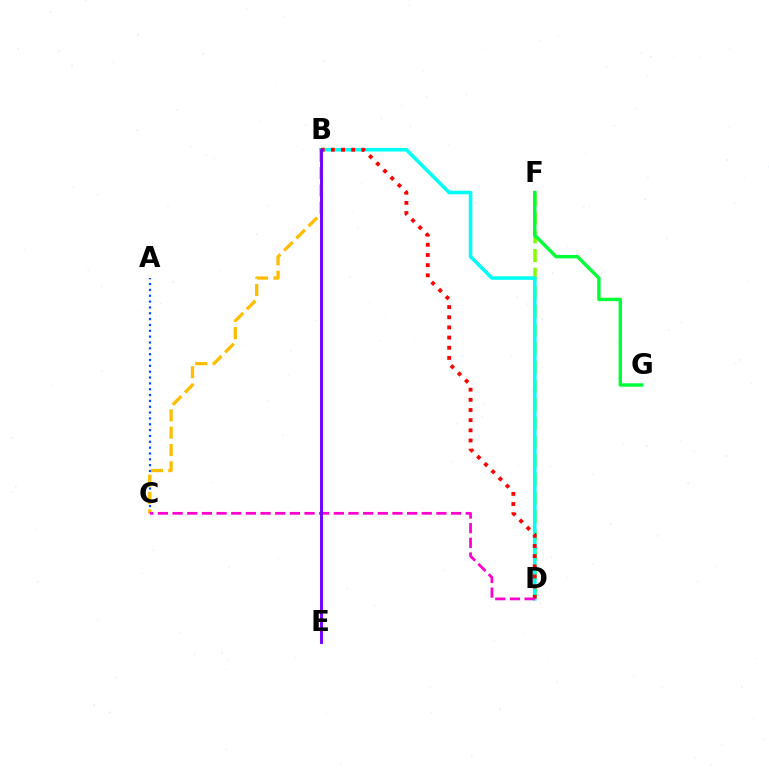{('D', 'F'): [{'color': '#84ff00', 'line_style': 'dashed', 'thickness': 2.54}], ('A', 'C'): [{'color': '#004bff', 'line_style': 'dotted', 'thickness': 1.59}], ('B', 'D'): [{'color': '#00fff6', 'line_style': 'solid', 'thickness': 2.58}, {'color': '#ff0000', 'line_style': 'dotted', 'thickness': 2.76}], ('B', 'C'): [{'color': '#ffbd00', 'line_style': 'dashed', 'thickness': 2.35}], ('C', 'D'): [{'color': '#ff00cf', 'line_style': 'dashed', 'thickness': 1.99}], ('F', 'G'): [{'color': '#00ff39', 'line_style': 'solid', 'thickness': 2.46}], ('B', 'E'): [{'color': '#7200ff', 'line_style': 'solid', 'thickness': 2.1}]}